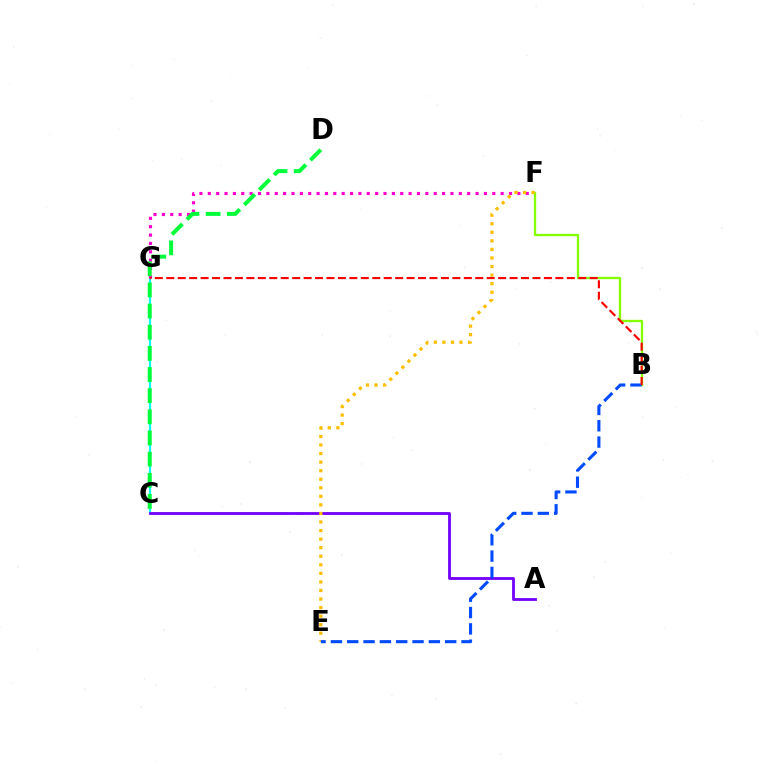{('C', 'G'): [{'color': '#00fff6', 'line_style': 'solid', 'thickness': 1.58}], ('A', 'C'): [{'color': '#7200ff', 'line_style': 'solid', 'thickness': 2.02}], ('F', 'G'): [{'color': '#ff00cf', 'line_style': 'dotted', 'thickness': 2.27}], ('B', 'F'): [{'color': '#84ff00', 'line_style': 'solid', 'thickness': 1.68}], ('C', 'D'): [{'color': '#00ff39', 'line_style': 'dashed', 'thickness': 2.87}], ('E', 'F'): [{'color': '#ffbd00', 'line_style': 'dotted', 'thickness': 2.32}], ('B', 'E'): [{'color': '#004bff', 'line_style': 'dashed', 'thickness': 2.22}], ('B', 'G'): [{'color': '#ff0000', 'line_style': 'dashed', 'thickness': 1.55}]}